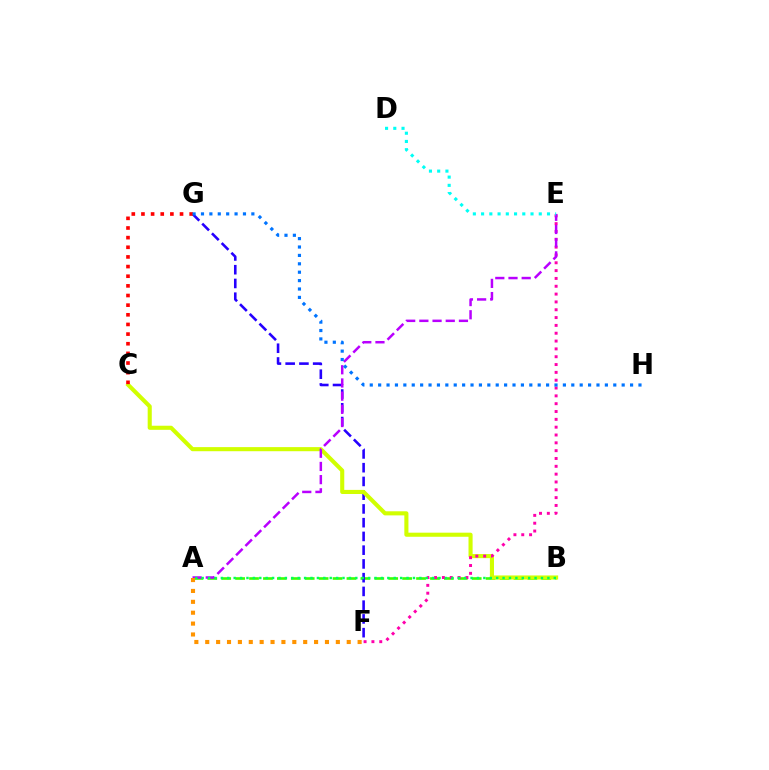{('A', 'B'): [{'color': '#3dff00', 'line_style': 'dashed', 'thickness': 1.89}, {'color': '#00ff5c', 'line_style': 'dotted', 'thickness': 1.74}], ('F', 'G'): [{'color': '#2500ff', 'line_style': 'dashed', 'thickness': 1.87}], ('B', 'C'): [{'color': '#d1ff00', 'line_style': 'solid', 'thickness': 2.95}], ('E', 'F'): [{'color': '#ff00ac', 'line_style': 'dotted', 'thickness': 2.13}], ('A', 'E'): [{'color': '#b900ff', 'line_style': 'dashed', 'thickness': 1.79}], ('D', 'E'): [{'color': '#00fff6', 'line_style': 'dotted', 'thickness': 2.24}], ('C', 'G'): [{'color': '#ff0000', 'line_style': 'dotted', 'thickness': 2.62}], ('G', 'H'): [{'color': '#0074ff', 'line_style': 'dotted', 'thickness': 2.28}], ('A', 'F'): [{'color': '#ff9400', 'line_style': 'dotted', 'thickness': 2.96}]}